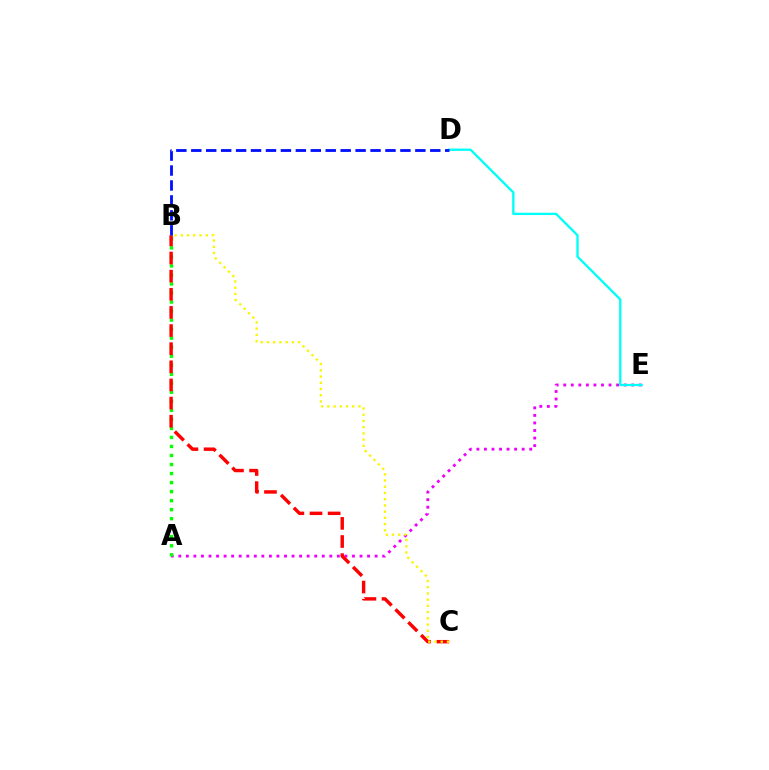{('A', 'E'): [{'color': '#ee00ff', 'line_style': 'dotted', 'thickness': 2.05}], ('D', 'E'): [{'color': '#00fff6', 'line_style': 'solid', 'thickness': 1.67}], ('A', 'B'): [{'color': '#08ff00', 'line_style': 'dotted', 'thickness': 2.45}], ('B', 'C'): [{'color': '#ff0000', 'line_style': 'dashed', 'thickness': 2.46}, {'color': '#fcf500', 'line_style': 'dotted', 'thickness': 1.69}], ('B', 'D'): [{'color': '#0010ff', 'line_style': 'dashed', 'thickness': 2.03}]}